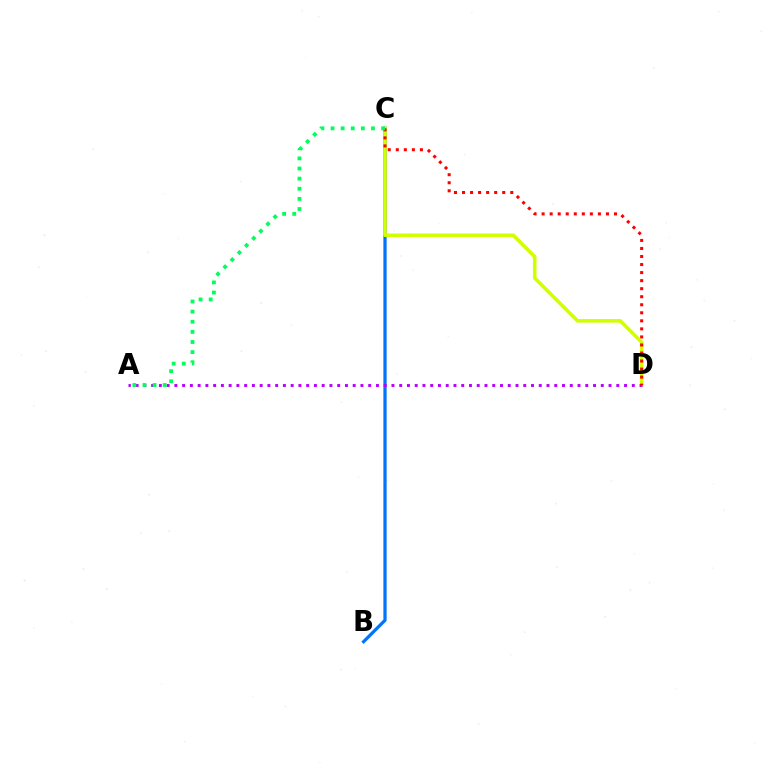{('B', 'C'): [{'color': '#0074ff', 'line_style': 'solid', 'thickness': 2.33}], ('C', 'D'): [{'color': '#d1ff00', 'line_style': 'solid', 'thickness': 2.56}, {'color': '#ff0000', 'line_style': 'dotted', 'thickness': 2.18}], ('A', 'D'): [{'color': '#b900ff', 'line_style': 'dotted', 'thickness': 2.11}], ('A', 'C'): [{'color': '#00ff5c', 'line_style': 'dotted', 'thickness': 2.75}]}